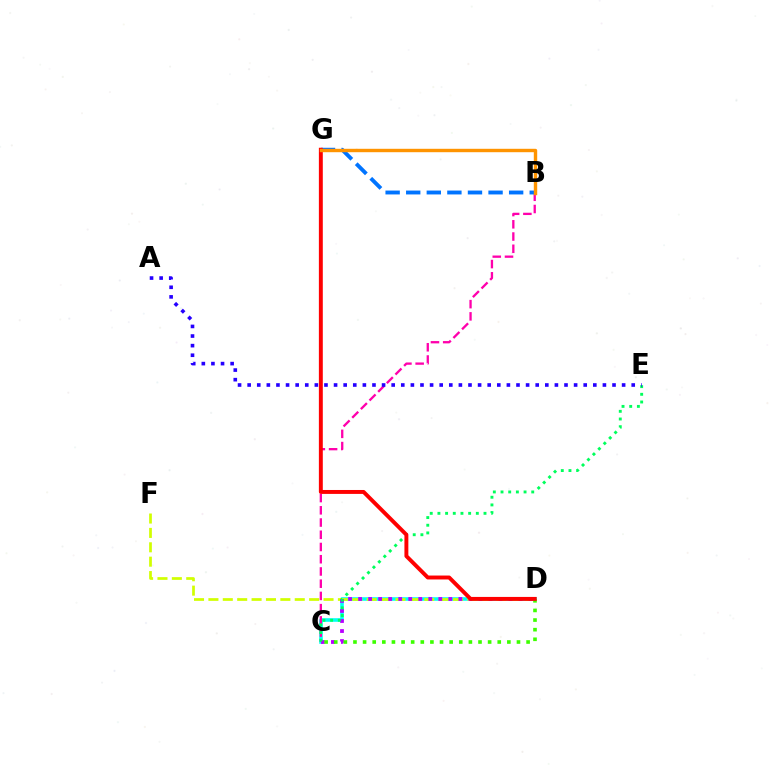{('C', 'D'): [{'color': '#00fff6', 'line_style': 'solid', 'thickness': 2.58}, {'color': '#b900ff', 'line_style': 'dotted', 'thickness': 2.72}, {'color': '#3dff00', 'line_style': 'dotted', 'thickness': 2.61}], ('D', 'F'): [{'color': '#d1ff00', 'line_style': 'dashed', 'thickness': 1.95}], ('B', 'C'): [{'color': '#ff00ac', 'line_style': 'dashed', 'thickness': 1.66}], ('C', 'E'): [{'color': '#00ff5c', 'line_style': 'dotted', 'thickness': 2.09}], ('B', 'G'): [{'color': '#0074ff', 'line_style': 'dashed', 'thickness': 2.8}, {'color': '#ff9400', 'line_style': 'solid', 'thickness': 2.45}], ('A', 'E'): [{'color': '#2500ff', 'line_style': 'dotted', 'thickness': 2.61}], ('D', 'G'): [{'color': '#ff0000', 'line_style': 'solid', 'thickness': 2.83}]}